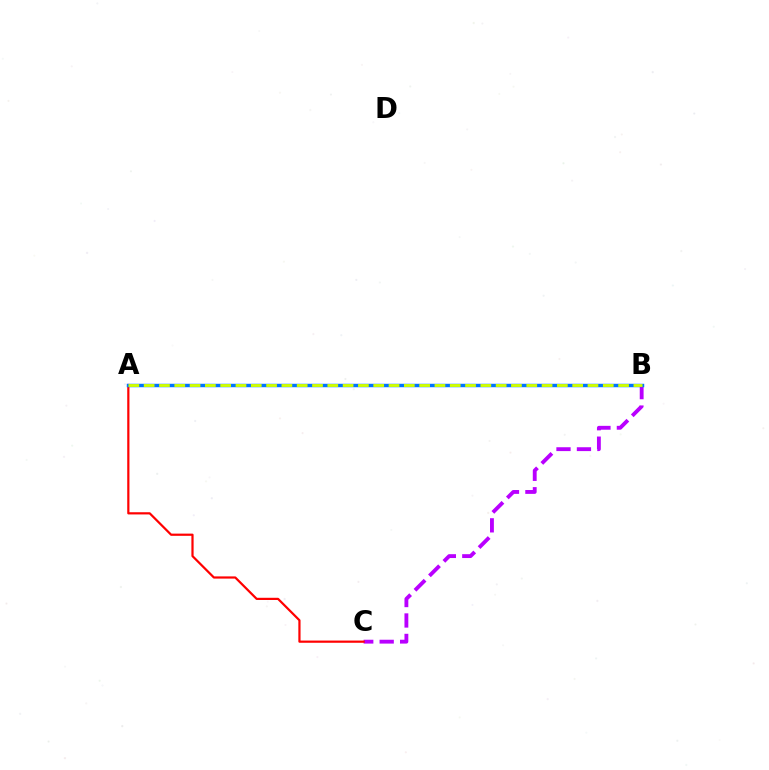{('B', 'C'): [{'color': '#b900ff', 'line_style': 'dashed', 'thickness': 2.78}], ('A', 'C'): [{'color': '#ff0000', 'line_style': 'solid', 'thickness': 1.59}], ('A', 'B'): [{'color': '#00ff5c', 'line_style': 'dotted', 'thickness': 1.95}, {'color': '#0074ff', 'line_style': 'solid', 'thickness': 2.48}, {'color': '#d1ff00', 'line_style': 'dashed', 'thickness': 2.08}]}